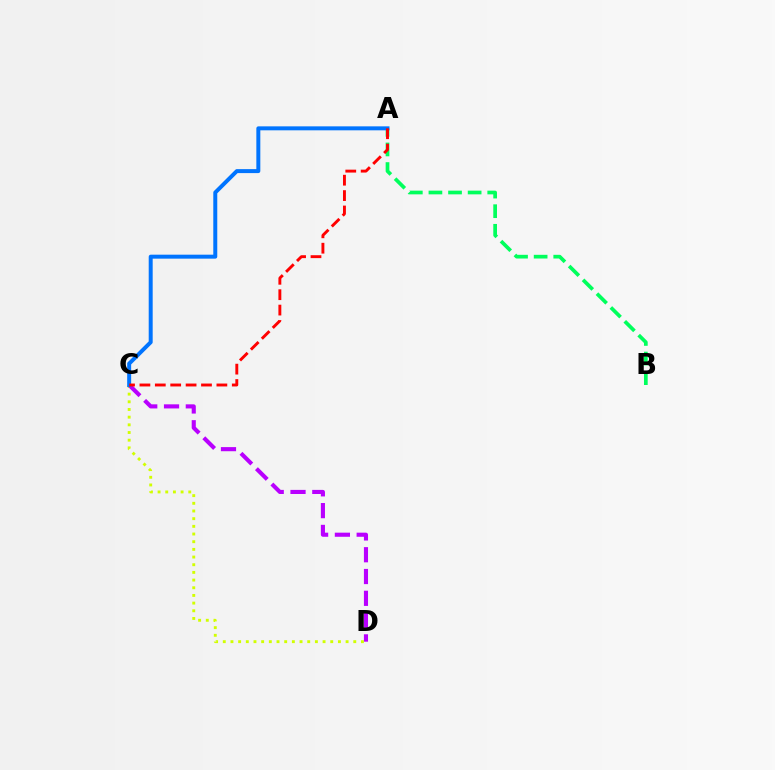{('A', 'B'): [{'color': '#00ff5c', 'line_style': 'dashed', 'thickness': 2.66}], ('C', 'D'): [{'color': '#d1ff00', 'line_style': 'dotted', 'thickness': 2.09}, {'color': '#b900ff', 'line_style': 'dashed', 'thickness': 2.96}], ('A', 'C'): [{'color': '#0074ff', 'line_style': 'solid', 'thickness': 2.86}, {'color': '#ff0000', 'line_style': 'dashed', 'thickness': 2.09}]}